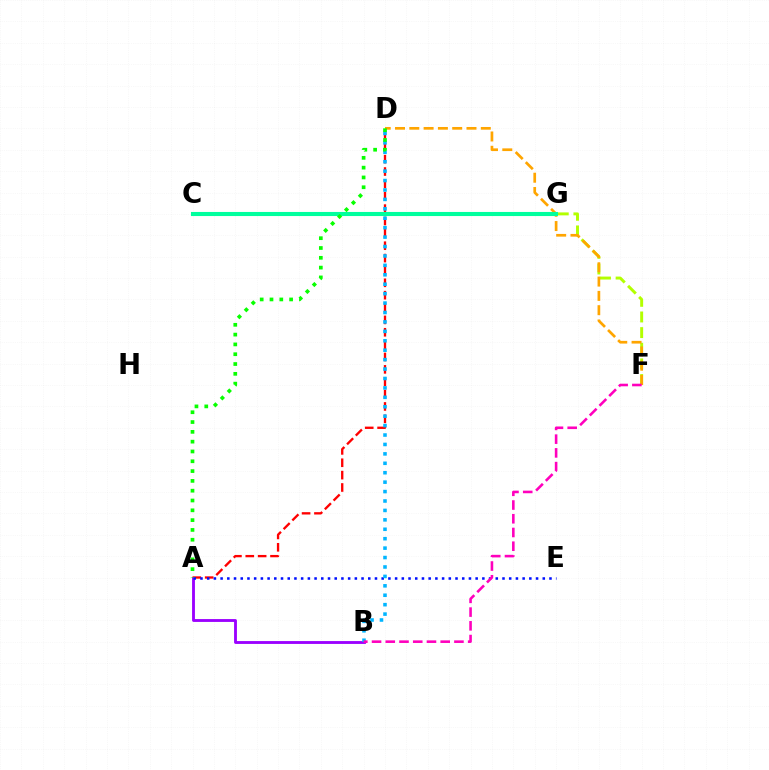{('A', 'D'): [{'color': '#ff0000', 'line_style': 'dashed', 'thickness': 1.68}, {'color': '#08ff00', 'line_style': 'dotted', 'thickness': 2.66}], ('C', 'F'): [{'color': '#b3ff00', 'line_style': 'dashed', 'thickness': 2.13}], ('A', 'B'): [{'color': '#9b00ff', 'line_style': 'solid', 'thickness': 2.05}], ('A', 'E'): [{'color': '#0010ff', 'line_style': 'dotted', 'thickness': 1.82}], ('B', 'D'): [{'color': '#00b5ff', 'line_style': 'dotted', 'thickness': 2.56}], ('D', 'F'): [{'color': '#ffa500', 'line_style': 'dashed', 'thickness': 1.94}], ('C', 'G'): [{'color': '#00ff9d', 'line_style': 'solid', 'thickness': 2.95}], ('B', 'F'): [{'color': '#ff00bd', 'line_style': 'dashed', 'thickness': 1.87}]}